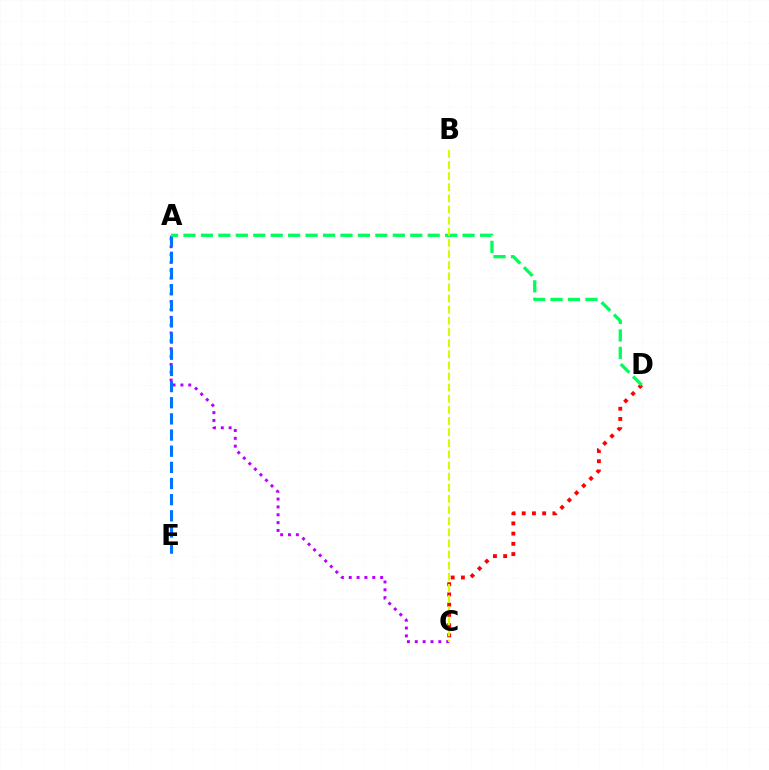{('A', 'C'): [{'color': '#b900ff', 'line_style': 'dotted', 'thickness': 2.13}], ('A', 'E'): [{'color': '#0074ff', 'line_style': 'dashed', 'thickness': 2.2}], ('C', 'D'): [{'color': '#ff0000', 'line_style': 'dotted', 'thickness': 2.78}], ('A', 'D'): [{'color': '#00ff5c', 'line_style': 'dashed', 'thickness': 2.37}], ('B', 'C'): [{'color': '#d1ff00', 'line_style': 'dashed', 'thickness': 1.51}]}